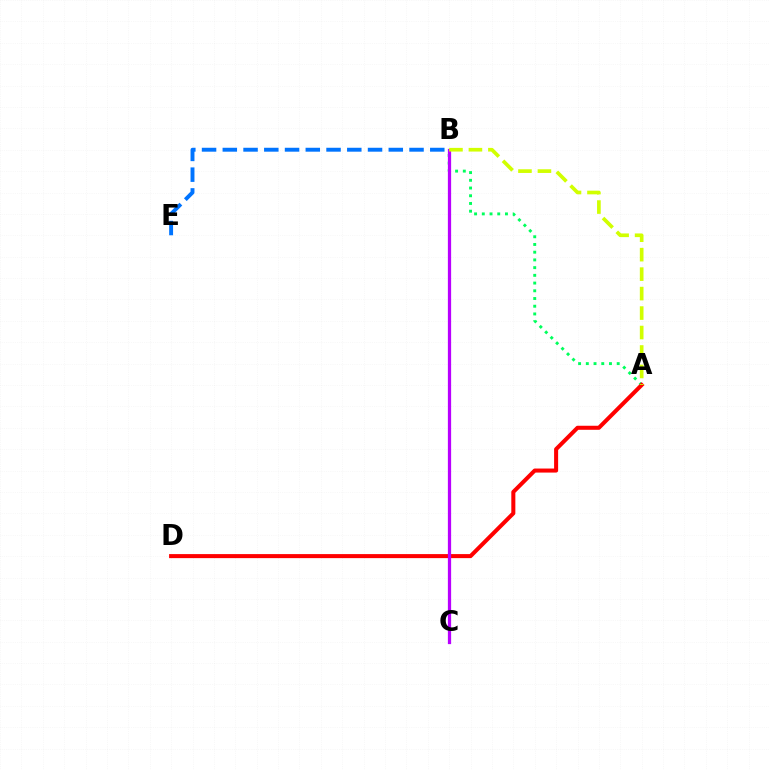{('A', 'B'): [{'color': '#00ff5c', 'line_style': 'dotted', 'thickness': 2.1}, {'color': '#d1ff00', 'line_style': 'dashed', 'thickness': 2.64}], ('B', 'E'): [{'color': '#0074ff', 'line_style': 'dashed', 'thickness': 2.82}], ('A', 'D'): [{'color': '#ff0000', 'line_style': 'solid', 'thickness': 2.91}], ('B', 'C'): [{'color': '#b900ff', 'line_style': 'solid', 'thickness': 2.34}]}